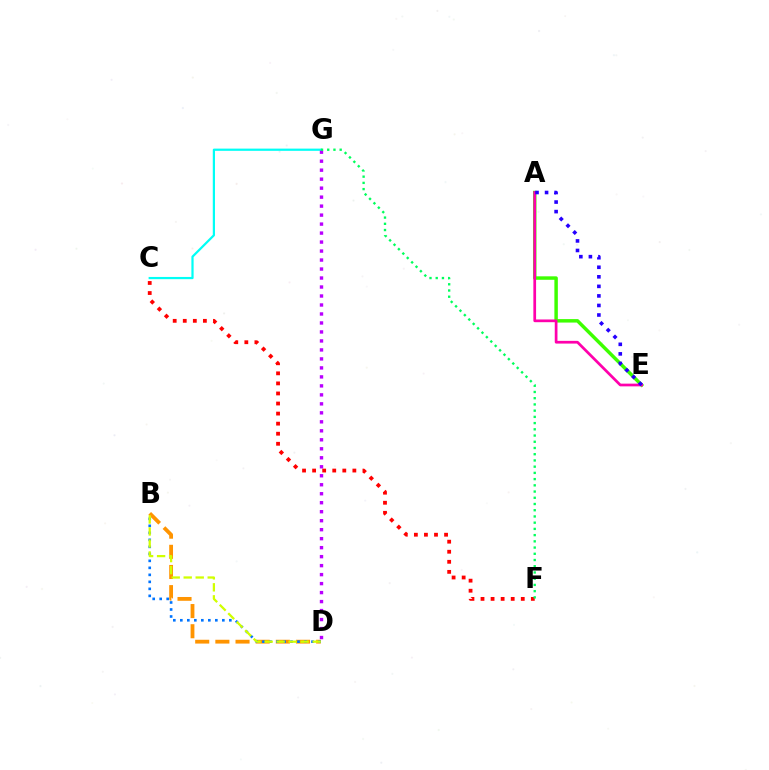{('A', 'E'): [{'color': '#3dff00', 'line_style': 'solid', 'thickness': 2.49}, {'color': '#ff00ac', 'line_style': 'solid', 'thickness': 1.96}, {'color': '#2500ff', 'line_style': 'dotted', 'thickness': 2.59}], ('B', 'D'): [{'color': '#ff9400', 'line_style': 'dashed', 'thickness': 2.74}, {'color': '#0074ff', 'line_style': 'dotted', 'thickness': 1.9}, {'color': '#d1ff00', 'line_style': 'dashed', 'thickness': 1.63}], ('C', 'G'): [{'color': '#00fff6', 'line_style': 'solid', 'thickness': 1.6}], ('D', 'G'): [{'color': '#b900ff', 'line_style': 'dotted', 'thickness': 2.44}], ('C', 'F'): [{'color': '#ff0000', 'line_style': 'dotted', 'thickness': 2.73}], ('F', 'G'): [{'color': '#00ff5c', 'line_style': 'dotted', 'thickness': 1.69}]}